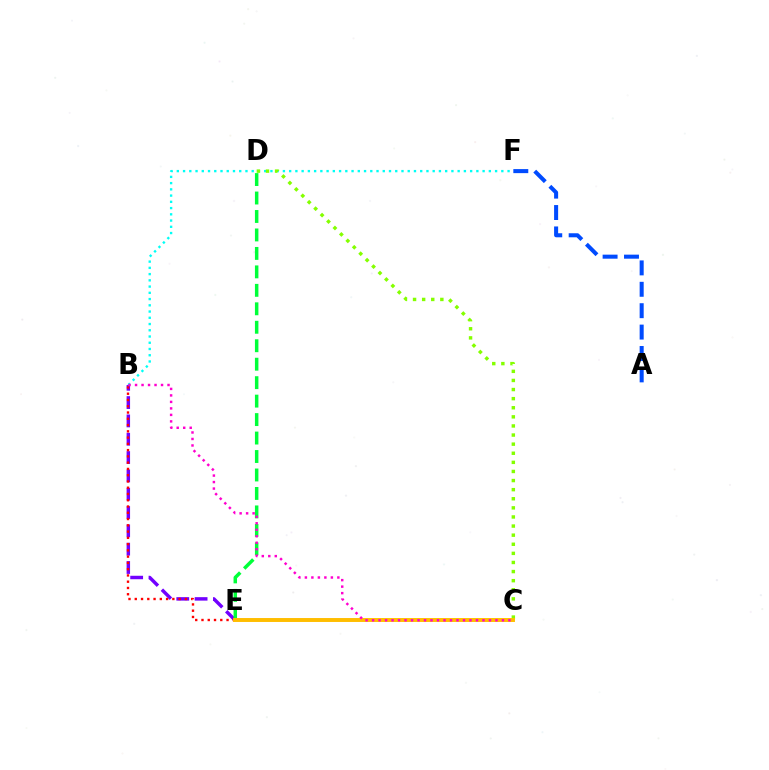{('B', 'E'): [{'color': '#7200ff', 'line_style': 'dashed', 'thickness': 2.49}, {'color': '#ff0000', 'line_style': 'dotted', 'thickness': 1.7}], ('B', 'F'): [{'color': '#00fff6', 'line_style': 'dotted', 'thickness': 1.7}], ('D', 'E'): [{'color': '#00ff39', 'line_style': 'dashed', 'thickness': 2.51}], ('C', 'D'): [{'color': '#84ff00', 'line_style': 'dotted', 'thickness': 2.47}], ('C', 'E'): [{'color': '#ffbd00', 'line_style': 'solid', 'thickness': 2.83}], ('A', 'F'): [{'color': '#004bff', 'line_style': 'dashed', 'thickness': 2.91}], ('B', 'C'): [{'color': '#ff00cf', 'line_style': 'dotted', 'thickness': 1.76}]}